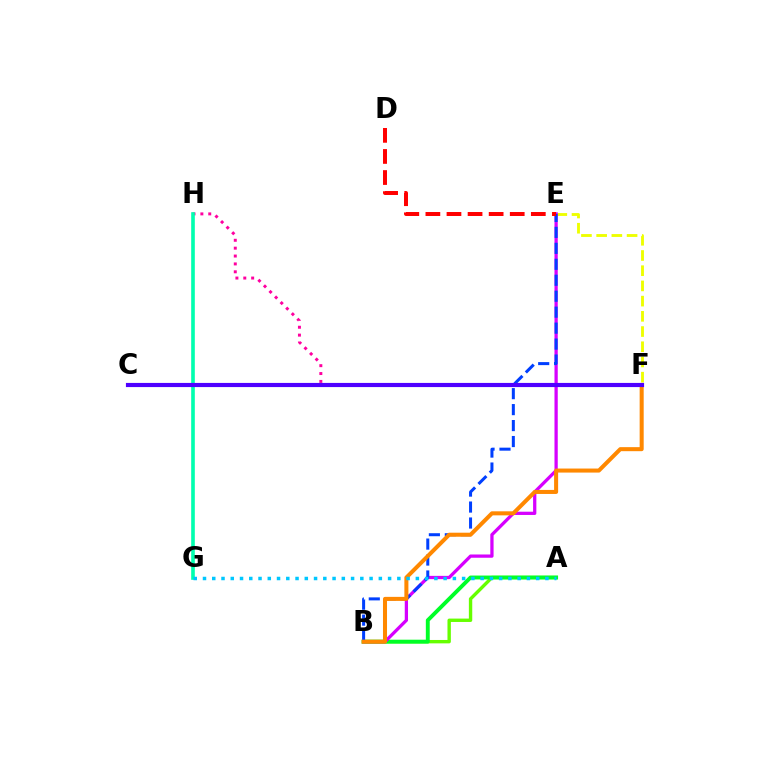{('E', 'F'): [{'color': '#eeff00', 'line_style': 'dashed', 'thickness': 2.07}], ('A', 'B'): [{'color': '#66ff00', 'line_style': 'solid', 'thickness': 2.44}, {'color': '#00ff27', 'line_style': 'solid', 'thickness': 2.8}], ('B', 'E'): [{'color': '#d600ff', 'line_style': 'solid', 'thickness': 2.35}, {'color': '#003fff', 'line_style': 'dashed', 'thickness': 2.17}], ('F', 'H'): [{'color': '#ff00a0', 'line_style': 'dotted', 'thickness': 2.14}], ('G', 'H'): [{'color': '#00ffaf', 'line_style': 'solid', 'thickness': 2.62}], ('B', 'F'): [{'color': '#ff8800', 'line_style': 'solid', 'thickness': 2.91}], ('A', 'G'): [{'color': '#00c7ff', 'line_style': 'dotted', 'thickness': 2.51}], ('C', 'F'): [{'color': '#4f00ff', 'line_style': 'solid', 'thickness': 2.99}], ('D', 'E'): [{'color': '#ff0000', 'line_style': 'dashed', 'thickness': 2.86}]}